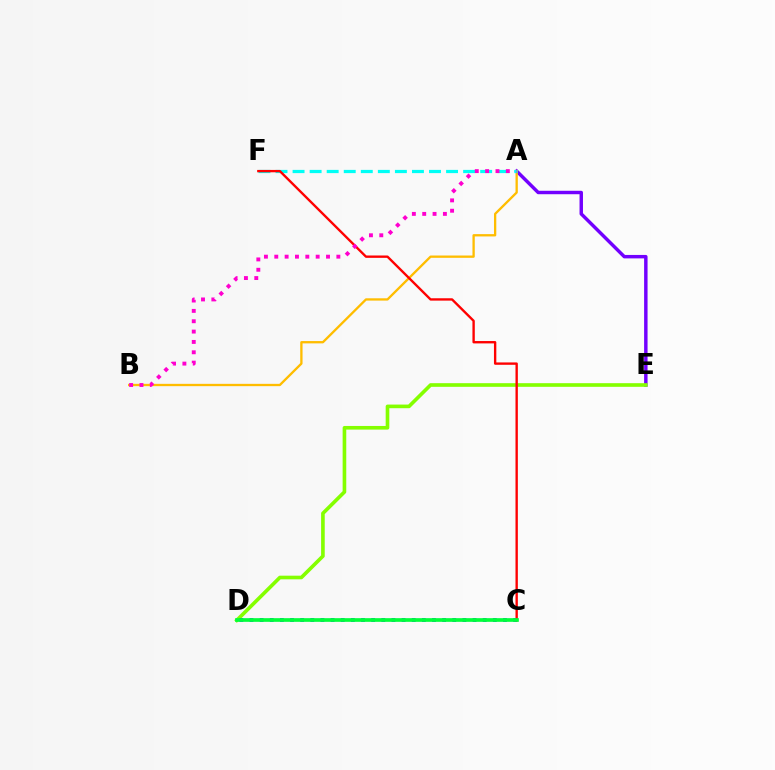{('A', 'E'): [{'color': '#7200ff', 'line_style': 'solid', 'thickness': 2.48}], ('D', 'E'): [{'color': '#84ff00', 'line_style': 'solid', 'thickness': 2.62}], ('A', 'B'): [{'color': '#ffbd00', 'line_style': 'solid', 'thickness': 1.66}, {'color': '#ff00cf', 'line_style': 'dotted', 'thickness': 2.81}], ('A', 'F'): [{'color': '#00fff6', 'line_style': 'dashed', 'thickness': 2.32}], ('C', 'D'): [{'color': '#004bff', 'line_style': 'dotted', 'thickness': 2.75}, {'color': '#00ff39', 'line_style': 'solid', 'thickness': 2.64}], ('C', 'F'): [{'color': '#ff0000', 'line_style': 'solid', 'thickness': 1.7}]}